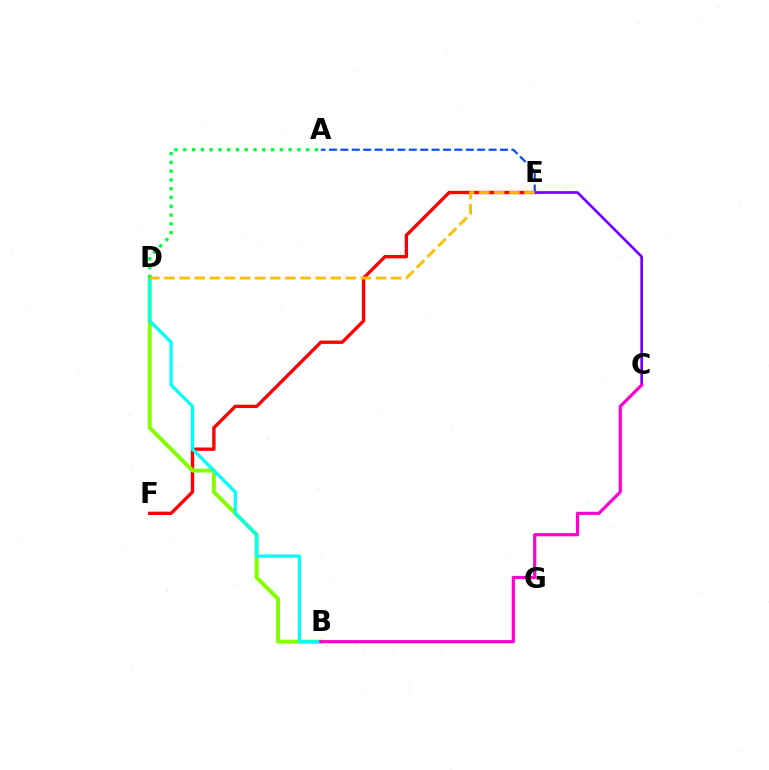{('E', 'F'): [{'color': '#ff0000', 'line_style': 'solid', 'thickness': 2.41}], ('B', 'D'): [{'color': '#84ff00', 'line_style': 'solid', 'thickness': 2.86}, {'color': '#00fff6', 'line_style': 'solid', 'thickness': 2.31}], ('A', 'E'): [{'color': '#004bff', 'line_style': 'dashed', 'thickness': 1.55}], ('A', 'D'): [{'color': '#00ff39', 'line_style': 'dotted', 'thickness': 2.38}], ('C', 'E'): [{'color': '#7200ff', 'line_style': 'solid', 'thickness': 1.94}], ('B', 'C'): [{'color': '#ff00cf', 'line_style': 'solid', 'thickness': 2.28}], ('D', 'E'): [{'color': '#ffbd00', 'line_style': 'dashed', 'thickness': 2.05}]}